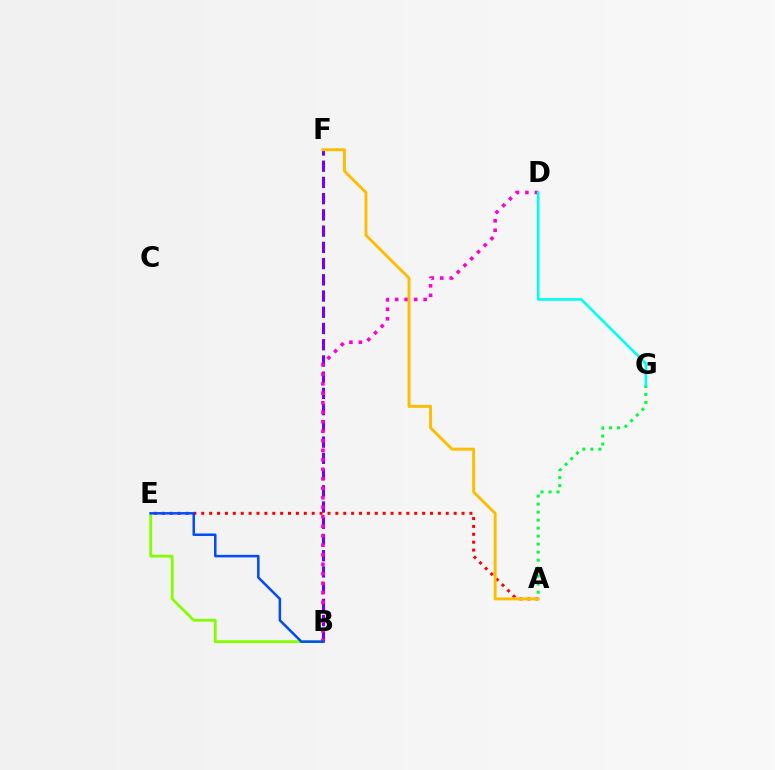{('B', 'E'): [{'color': '#84ff00', 'line_style': 'solid', 'thickness': 2.02}, {'color': '#004bff', 'line_style': 'solid', 'thickness': 1.81}], ('B', 'F'): [{'color': '#7200ff', 'line_style': 'dashed', 'thickness': 2.2}], ('B', 'D'): [{'color': '#ff00cf', 'line_style': 'dotted', 'thickness': 2.58}], ('A', 'E'): [{'color': '#ff0000', 'line_style': 'dotted', 'thickness': 2.14}], ('A', 'G'): [{'color': '#00ff39', 'line_style': 'dotted', 'thickness': 2.17}], ('A', 'F'): [{'color': '#ffbd00', 'line_style': 'solid', 'thickness': 2.1}], ('D', 'G'): [{'color': '#00fff6', 'line_style': 'solid', 'thickness': 1.9}]}